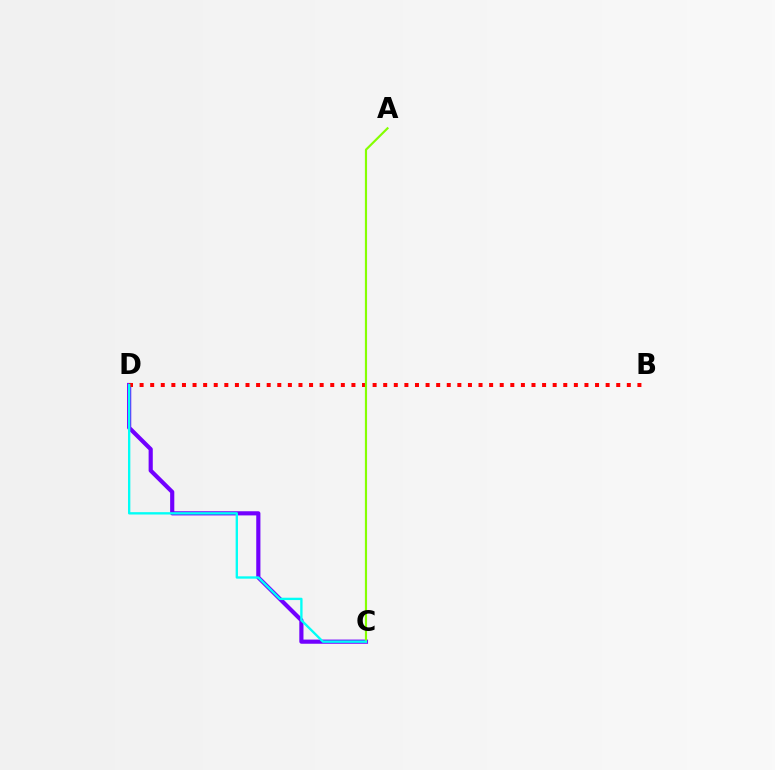{('C', 'D'): [{'color': '#7200ff', 'line_style': 'solid', 'thickness': 2.99}, {'color': '#00fff6', 'line_style': 'solid', 'thickness': 1.69}], ('B', 'D'): [{'color': '#ff0000', 'line_style': 'dotted', 'thickness': 2.88}], ('A', 'C'): [{'color': '#84ff00', 'line_style': 'solid', 'thickness': 1.56}]}